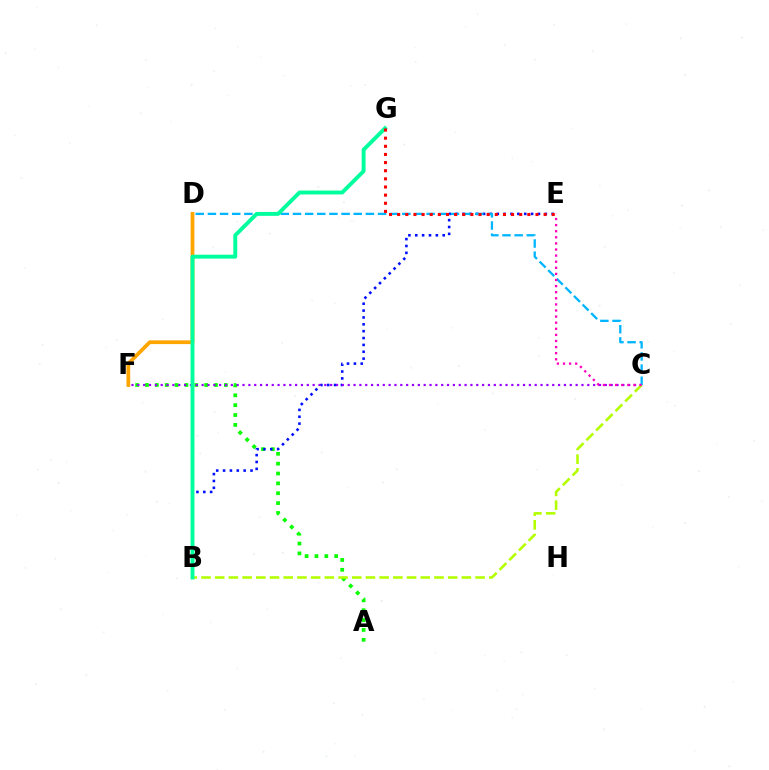{('A', 'F'): [{'color': '#08ff00', 'line_style': 'dotted', 'thickness': 2.68}], ('D', 'F'): [{'color': '#ffa500', 'line_style': 'solid', 'thickness': 2.7}], ('B', 'E'): [{'color': '#0010ff', 'line_style': 'dotted', 'thickness': 1.86}], ('C', 'F'): [{'color': '#9b00ff', 'line_style': 'dotted', 'thickness': 1.59}], ('B', 'C'): [{'color': '#b3ff00', 'line_style': 'dashed', 'thickness': 1.86}], ('C', 'D'): [{'color': '#00b5ff', 'line_style': 'dashed', 'thickness': 1.65}], ('B', 'G'): [{'color': '#00ff9d', 'line_style': 'solid', 'thickness': 2.81}], ('E', 'G'): [{'color': '#ff0000', 'line_style': 'dotted', 'thickness': 2.21}], ('C', 'E'): [{'color': '#ff00bd', 'line_style': 'dotted', 'thickness': 1.66}]}